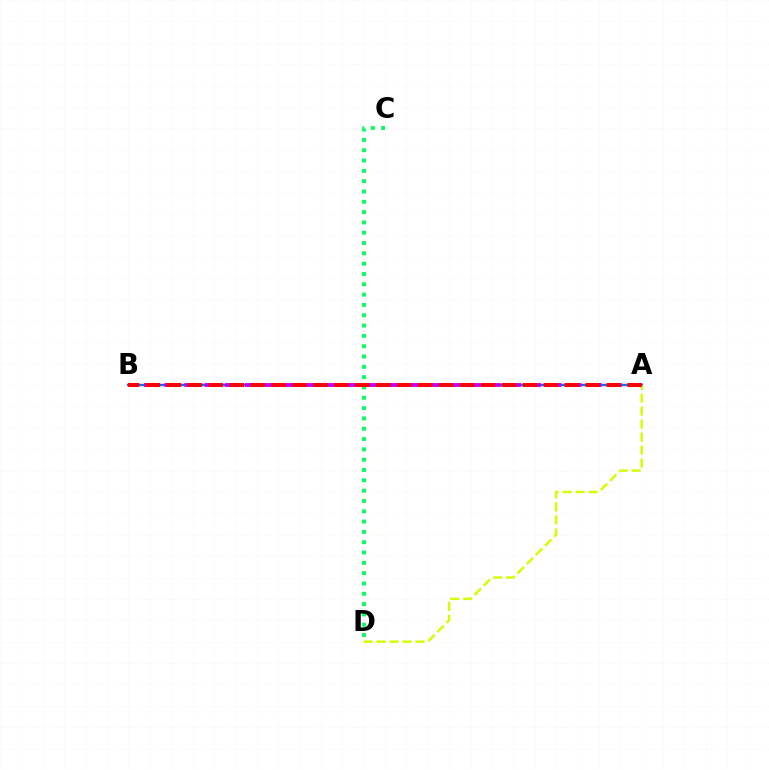{('C', 'D'): [{'color': '#00ff5c', 'line_style': 'dotted', 'thickness': 2.8}], ('A', 'B'): [{'color': '#0074ff', 'line_style': 'solid', 'thickness': 1.69}, {'color': '#b900ff', 'line_style': 'dashed', 'thickness': 2.74}, {'color': '#ff0000', 'line_style': 'dashed', 'thickness': 2.85}], ('A', 'D'): [{'color': '#d1ff00', 'line_style': 'dashed', 'thickness': 1.76}]}